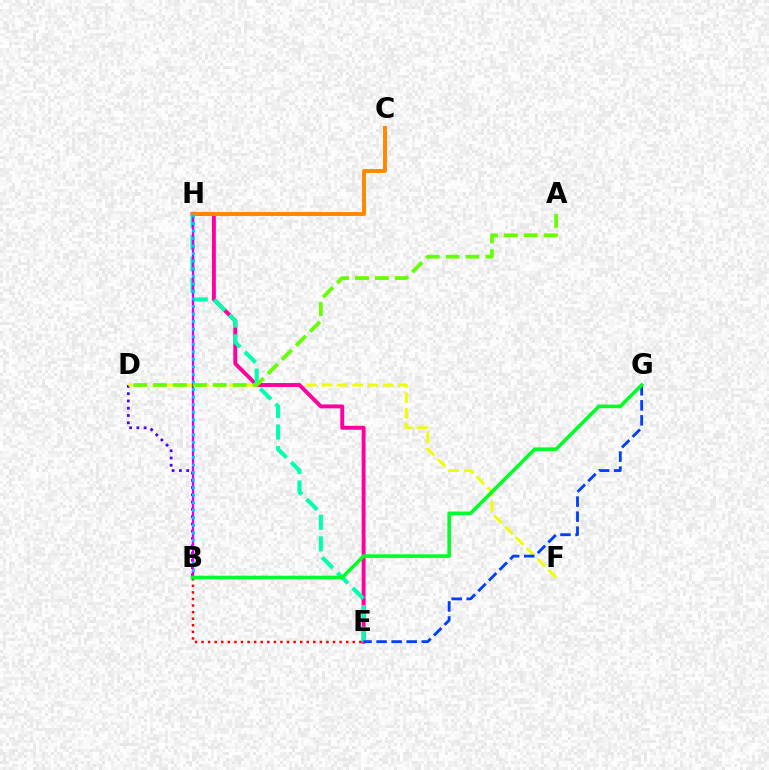{('B', 'D'): [{'color': '#4f00ff', 'line_style': 'dotted', 'thickness': 1.98}], ('D', 'F'): [{'color': '#eeff00', 'line_style': 'dashed', 'thickness': 2.09}], ('E', 'H'): [{'color': '#ff00a0', 'line_style': 'solid', 'thickness': 2.82}, {'color': '#00ffaf', 'line_style': 'dashed', 'thickness': 2.93}], ('E', 'G'): [{'color': '#003fff', 'line_style': 'dashed', 'thickness': 2.04}], ('B', 'H'): [{'color': '#d600ff', 'line_style': 'solid', 'thickness': 1.65}, {'color': '#00c7ff', 'line_style': 'dotted', 'thickness': 2.05}], ('C', 'H'): [{'color': '#ff8800', 'line_style': 'solid', 'thickness': 2.82}], ('A', 'D'): [{'color': '#66ff00', 'line_style': 'dashed', 'thickness': 2.7}], ('B', 'E'): [{'color': '#ff0000', 'line_style': 'dotted', 'thickness': 1.79}], ('B', 'G'): [{'color': '#00ff27', 'line_style': 'solid', 'thickness': 2.58}]}